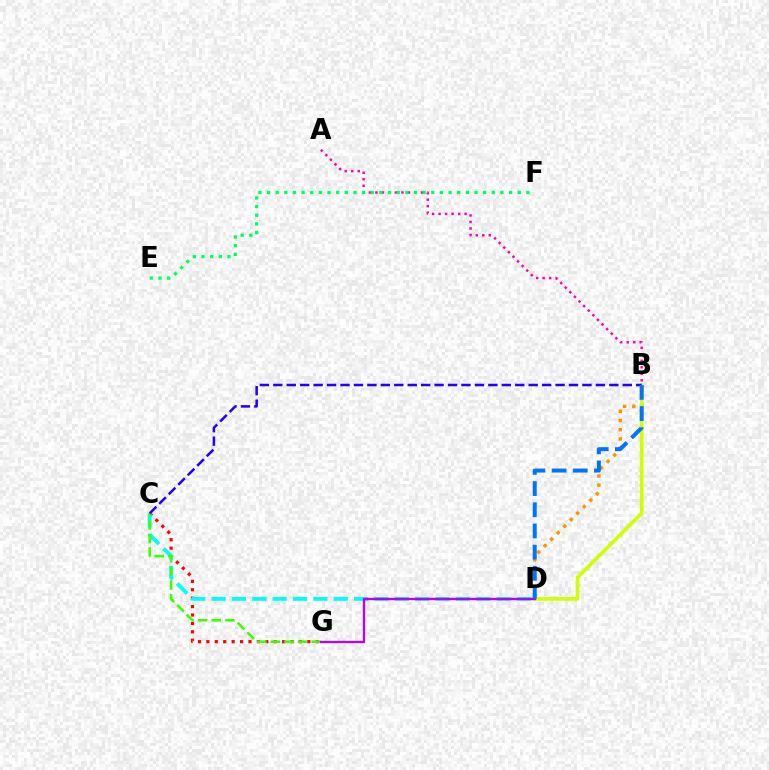{('B', 'D'): [{'color': '#ff9400', 'line_style': 'dotted', 'thickness': 2.5}, {'color': '#d1ff00', 'line_style': 'solid', 'thickness': 2.6}, {'color': '#0074ff', 'line_style': 'dashed', 'thickness': 2.88}], ('A', 'B'): [{'color': '#ff00ac', 'line_style': 'dotted', 'thickness': 1.77}], ('C', 'G'): [{'color': '#ff0000', 'line_style': 'dotted', 'thickness': 2.29}, {'color': '#3dff00', 'line_style': 'dashed', 'thickness': 1.84}], ('E', 'F'): [{'color': '#00ff5c', 'line_style': 'dotted', 'thickness': 2.35}], ('C', 'D'): [{'color': '#00fff6', 'line_style': 'dashed', 'thickness': 2.77}], ('B', 'C'): [{'color': '#2500ff', 'line_style': 'dashed', 'thickness': 1.83}], ('D', 'G'): [{'color': '#b900ff', 'line_style': 'solid', 'thickness': 1.69}]}